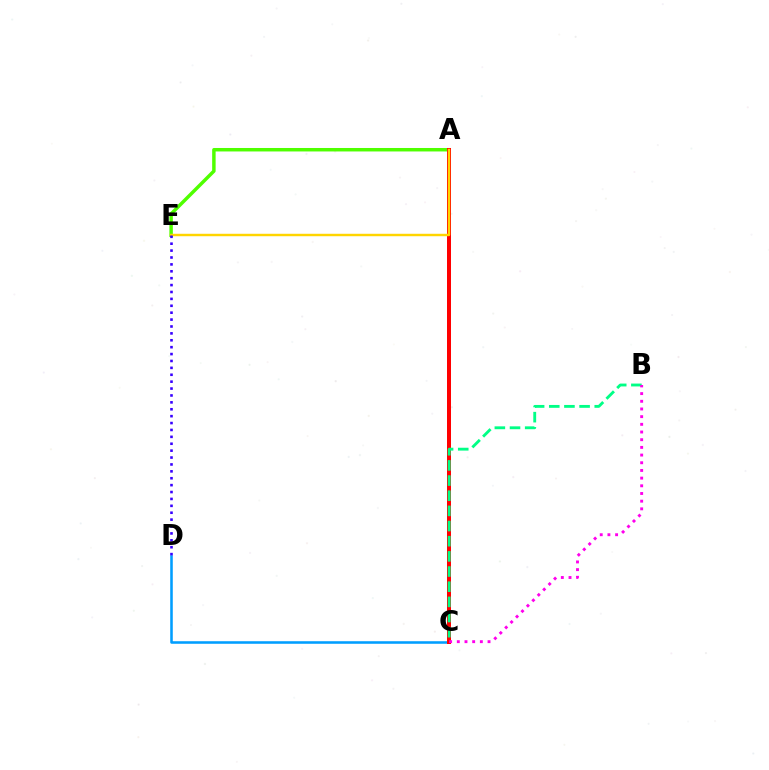{('C', 'D'): [{'color': '#009eff', 'line_style': 'solid', 'thickness': 1.84}], ('A', 'E'): [{'color': '#4fff00', 'line_style': 'solid', 'thickness': 2.5}, {'color': '#ffd500', 'line_style': 'solid', 'thickness': 1.75}], ('A', 'C'): [{'color': '#ff0000', 'line_style': 'solid', 'thickness': 2.87}], ('D', 'E'): [{'color': '#3700ff', 'line_style': 'dotted', 'thickness': 1.87}], ('B', 'C'): [{'color': '#00ff86', 'line_style': 'dashed', 'thickness': 2.06}, {'color': '#ff00ed', 'line_style': 'dotted', 'thickness': 2.09}]}